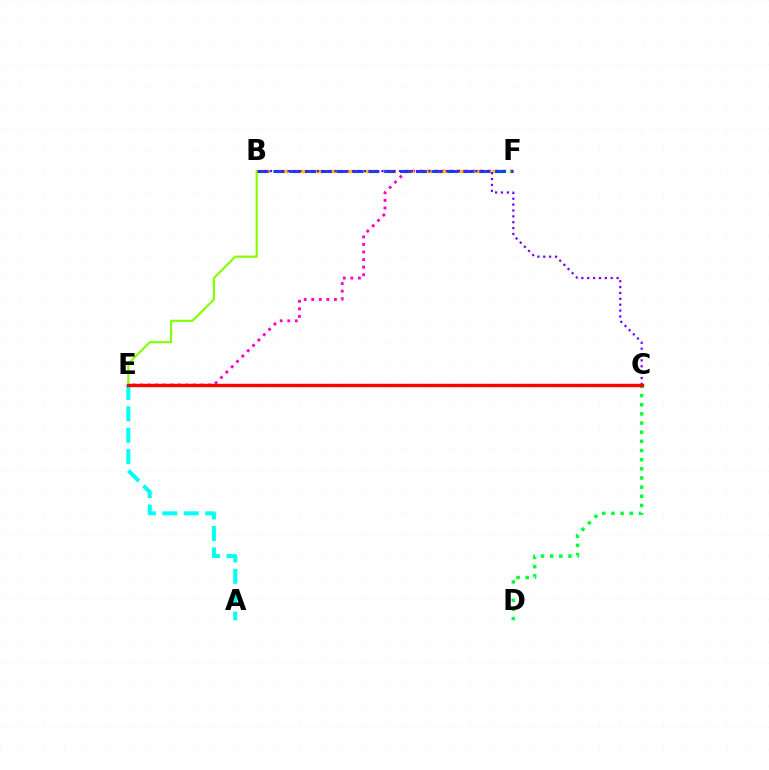{('C', 'D'): [{'color': '#00ff39', 'line_style': 'dotted', 'thickness': 2.49}], ('E', 'F'): [{'color': '#ff00cf', 'line_style': 'dotted', 'thickness': 2.05}], ('B', 'F'): [{'color': '#ffbd00', 'line_style': 'dashed', 'thickness': 2.45}, {'color': '#004bff', 'line_style': 'dashed', 'thickness': 2.15}], ('B', 'E'): [{'color': '#84ff00', 'line_style': 'solid', 'thickness': 1.56}], ('A', 'E'): [{'color': '#00fff6', 'line_style': 'dashed', 'thickness': 2.91}], ('B', 'C'): [{'color': '#7200ff', 'line_style': 'dotted', 'thickness': 1.59}], ('C', 'E'): [{'color': '#ff0000', 'line_style': 'solid', 'thickness': 2.45}]}